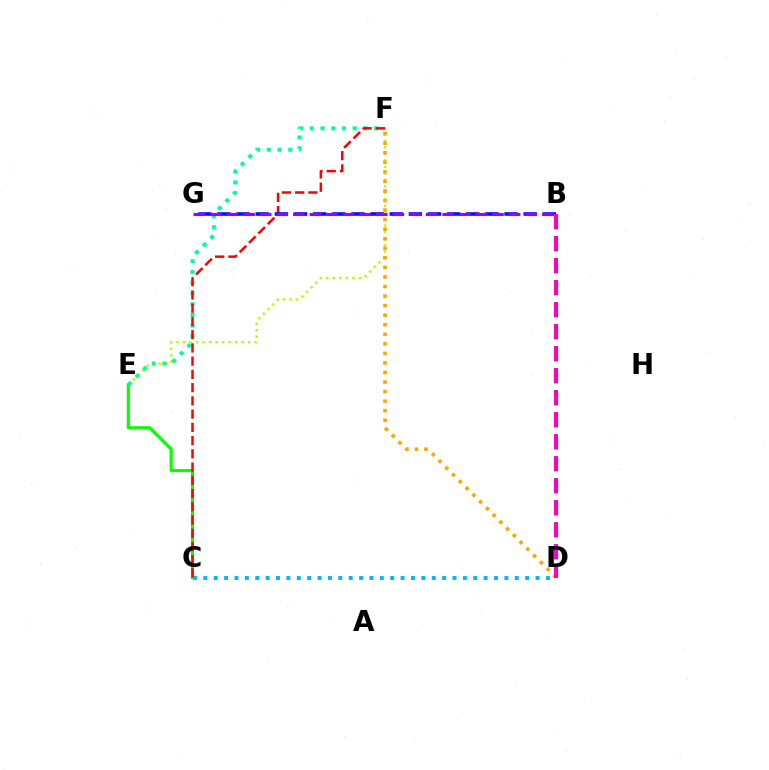{('E', 'F'): [{'color': '#b3ff00', 'line_style': 'dotted', 'thickness': 1.77}, {'color': '#00ff9d', 'line_style': 'dotted', 'thickness': 2.91}], ('C', 'E'): [{'color': '#08ff00', 'line_style': 'solid', 'thickness': 2.27}], ('C', 'D'): [{'color': '#00b5ff', 'line_style': 'dotted', 'thickness': 2.82}], ('C', 'F'): [{'color': '#ff0000', 'line_style': 'dashed', 'thickness': 1.8}], ('B', 'G'): [{'color': '#0010ff', 'line_style': 'dashed', 'thickness': 2.6}, {'color': '#9b00ff', 'line_style': 'dashed', 'thickness': 2.25}], ('D', 'F'): [{'color': '#ffa500', 'line_style': 'dotted', 'thickness': 2.6}], ('B', 'D'): [{'color': '#ff00bd', 'line_style': 'dashed', 'thickness': 2.99}]}